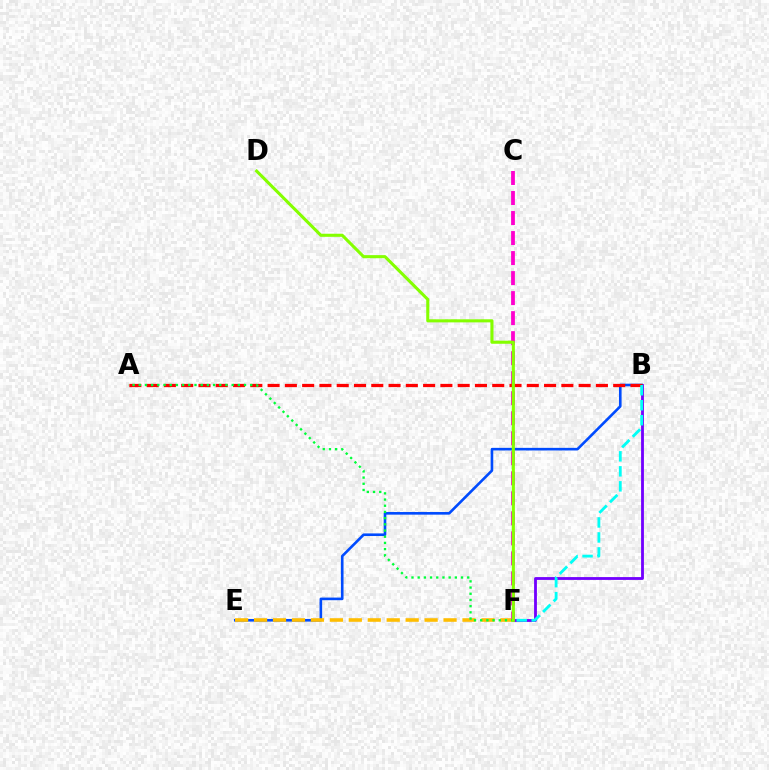{('B', 'F'): [{'color': '#7200ff', 'line_style': 'solid', 'thickness': 2.03}, {'color': '#00fff6', 'line_style': 'dashed', 'thickness': 2.04}], ('B', 'E'): [{'color': '#004bff', 'line_style': 'solid', 'thickness': 1.89}], ('E', 'F'): [{'color': '#ffbd00', 'line_style': 'dashed', 'thickness': 2.57}], ('C', 'F'): [{'color': '#ff00cf', 'line_style': 'dashed', 'thickness': 2.72}], ('A', 'B'): [{'color': '#ff0000', 'line_style': 'dashed', 'thickness': 2.35}], ('A', 'F'): [{'color': '#00ff39', 'line_style': 'dotted', 'thickness': 1.68}], ('D', 'F'): [{'color': '#84ff00', 'line_style': 'solid', 'thickness': 2.22}]}